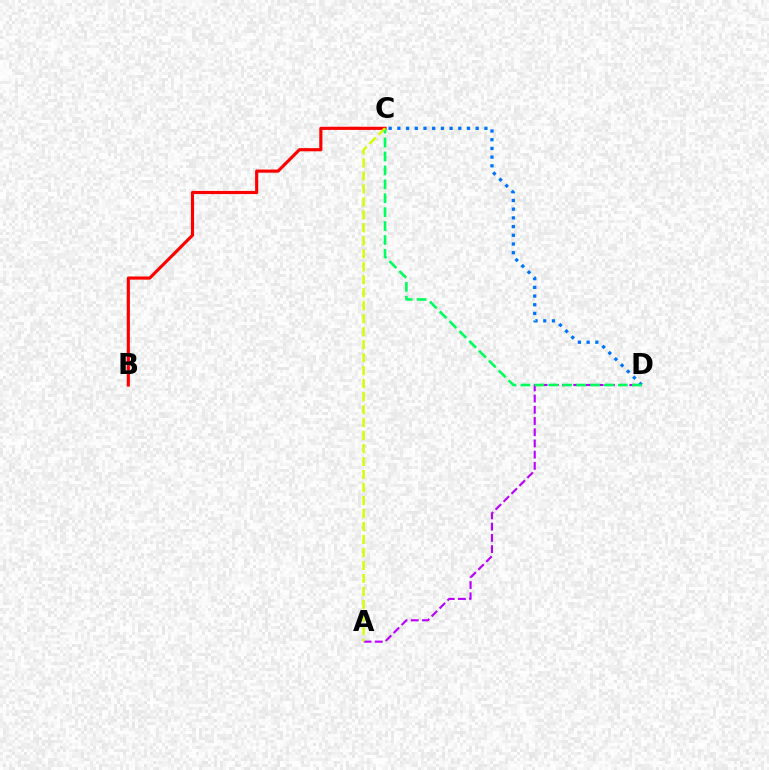{('B', 'C'): [{'color': '#ff0000', 'line_style': 'solid', 'thickness': 2.26}], ('A', 'D'): [{'color': '#b900ff', 'line_style': 'dashed', 'thickness': 1.52}], ('C', 'D'): [{'color': '#0074ff', 'line_style': 'dotted', 'thickness': 2.36}, {'color': '#00ff5c', 'line_style': 'dashed', 'thickness': 1.89}], ('A', 'C'): [{'color': '#d1ff00', 'line_style': 'dashed', 'thickness': 1.76}]}